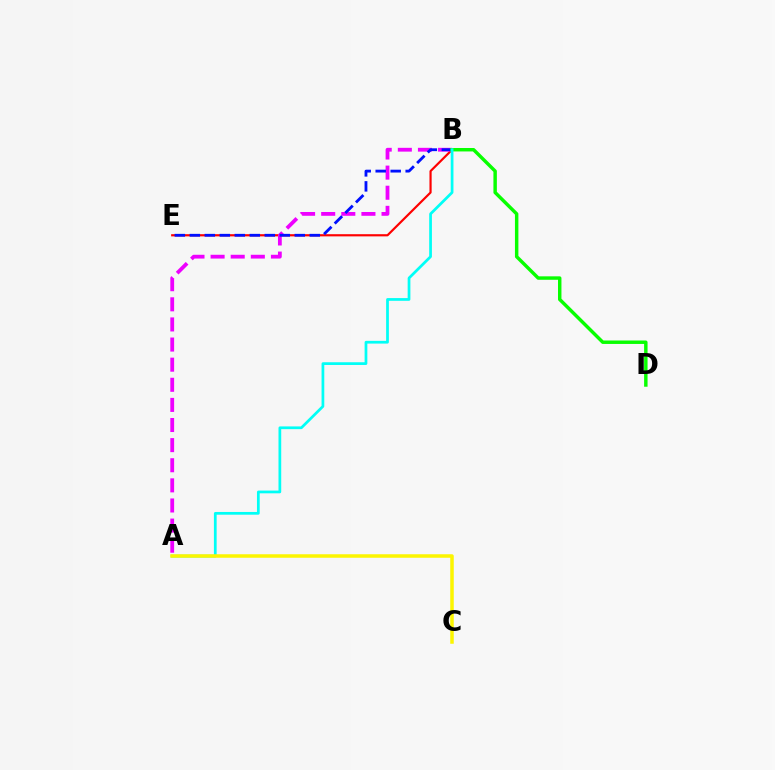{('B', 'E'): [{'color': '#ff0000', 'line_style': 'solid', 'thickness': 1.57}, {'color': '#0010ff', 'line_style': 'dashed', 'thickness': 2.04}], ('A', 'B'): [{'color': '#ee00ff', 'line_style': 'dashed', 'thickness': 2.73}, {'color': '#00fff6', 'line_style': 'solid', 'thickness': 1.97}], ('B', 'D'): [{'color': '#08ff00', 'line_style': 'solid', 'thickness': 2.48}], ('A', 'C'): [{'color': '#fcf500', 'line_style': 'solid', 'thickness': 2.53}]}